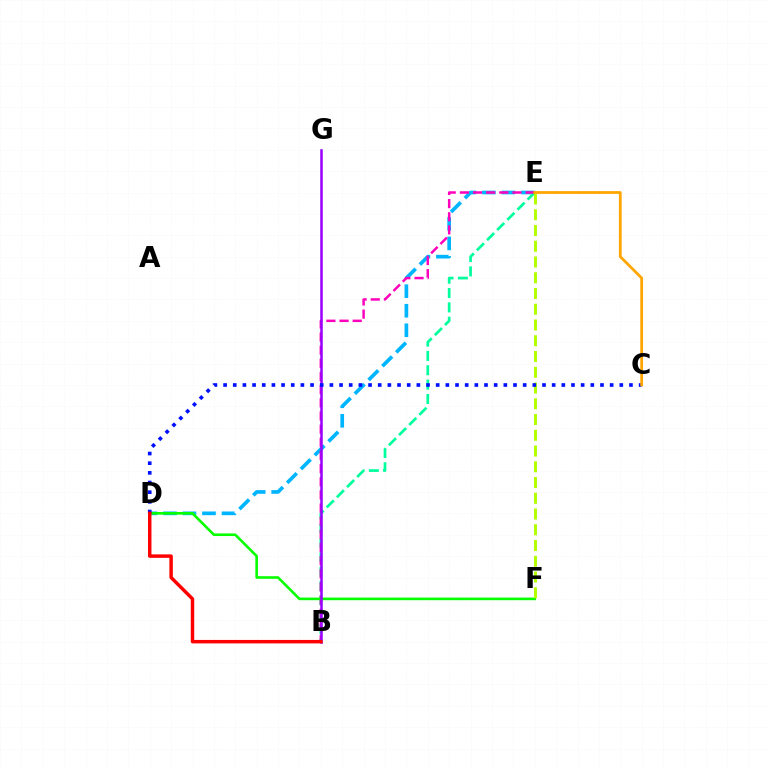{('D', 'E'): [{'color': '#00b5ff', 'line_style': 'dashed', 'thickness': 2.65}], ('B', 'E'): [{'color': '#00ff9d', 'line_style': 'dashed', 'thickness': 1.95}, {'color': '#ff00bd', 'line_style': 'dashed', 'thickness': 1.79}], ('D', 'F'): [{'color': '#08ff00', 'line_style': 'solid', 'thickness': 1.89}], ('E', 'F'): [{'color': '#b3ff00', 'line_style': 'dashed', 'thickness': 2.14}], ('B', 'G'): [{'color': '#9b00ff', 'line_style': 'solid', 'thickness': 1.82}], ('C', 'D'): [{'color': '#0010ff', 'line_style': 'dotted', 'thickness': 2.63}], ('B', 'D'): [{'color': '#ff0000', 'line_style': 'solid', 'thickness': 2.49}], ('C', 'E'): [{'color': '#ffa500', 'line_style': 'solid', 'thickness': 1.99}]}